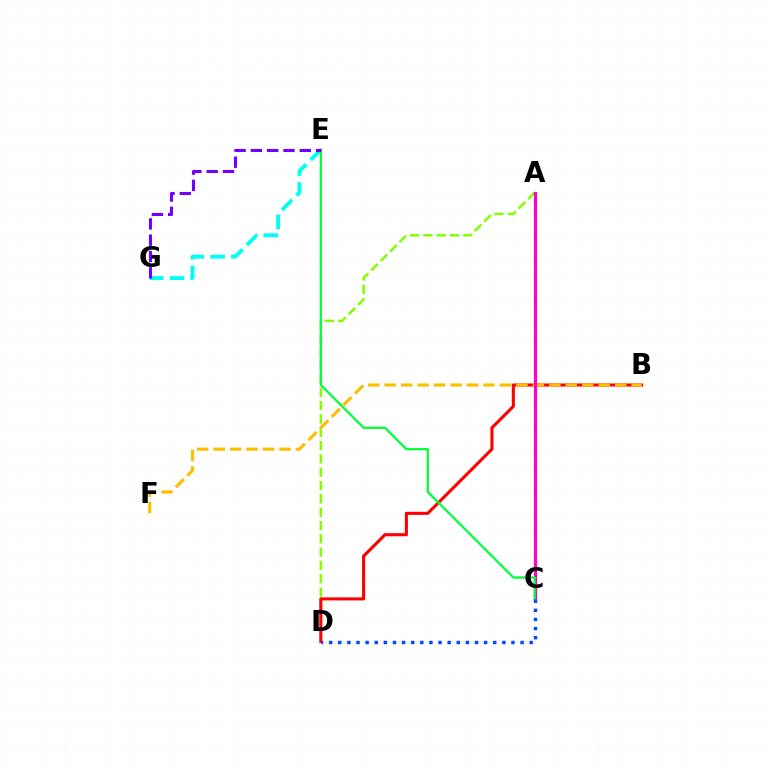{('A', 'D'): [{'color': '#84ff00', 'line_style': 'dashed', 'thickness': 1.81}], ('B', 'D'): [{'color': '#ff0000', 'line_style': 'solid', 'thickness': 2.21}], ('B', 'F'): [{'color': '#ffbd00', 'line_style': 'dashed', 'thickness': 2.24}], ('A', 'C'): [{'color': '#ff00cf', 'line_style': 'solid', 'thickness': 2.31}], ('E', 'G'): [{'color': '#00fff6', 'line_style': 'dashed', 'thickness': 2.81}, {'color': '#7200ff', 'line_style': 'dashed', 'thickness': 2.21}], ('C', 'E'): [{'color': '#00ff39', 'line_style': 'solid', 'thickness': 1.61}], ('C', 'D'): [{'color': '#004bff', 'line_style': 'dotted', 'thickness': 2.48}]}